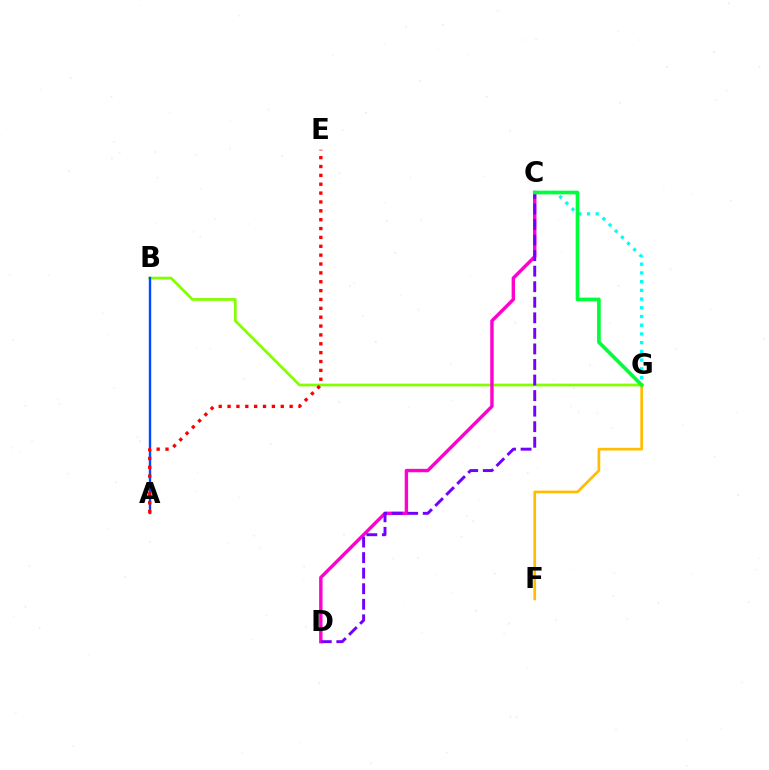{('B', 'G'): [{'color': '#84ff00', 'line_style': 'solid', 'thickness': 1.98}], ('C', 'G'): [{'color': '#00fff6', 'line_style': 'dotted', 'thickness': 2.37}, {'color': '#00ff39', 'line_style': 'solid', 'thickness': 2.64}], ('A', 'B'): [{'color': '#004bff', 'line_style': 'solid', 'thickness': 1.73}], ('F', 'G'): [{'color': '#ffbd00', 'line_style': 'solid', 'thickness': 1.94}], ('A', 'E'): [{'color': '#ff0000', 'line_style': 'dotted', 'thickness': 2.41}], ('C', 'D'): [{'color': '#ff00cf', 'line_style': 'solid', 'thickness': 2.45}, {'color': '#7200ff', 'line_style': 'dashed', 'thickness': 2.11}]}